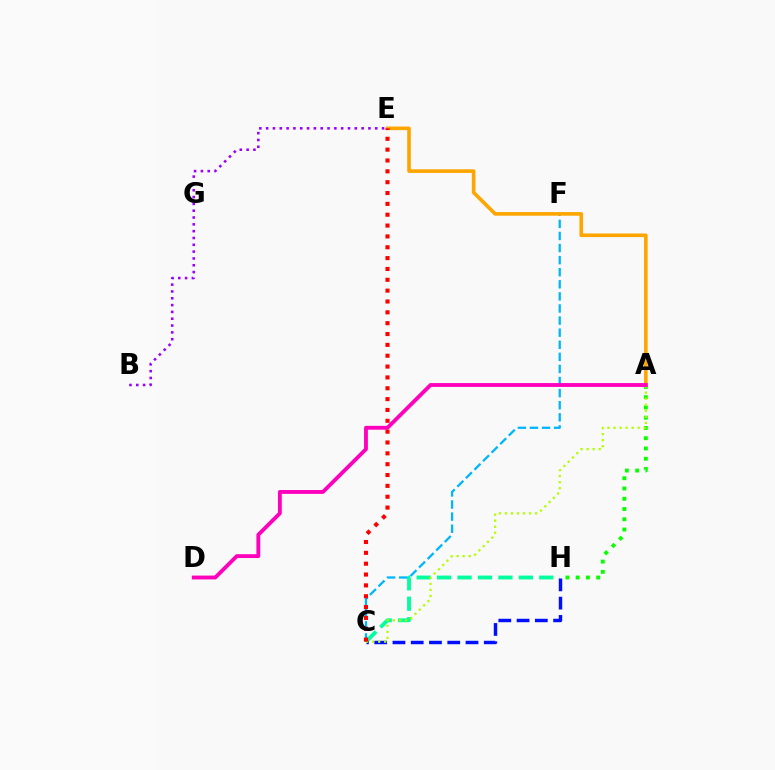{('C', 'H'): [{'color': '#00ff9d', 'line_style': 'dashed', 'thickness': 2.78}, {'color': '#0010ff', 'line_style': 'dashed', 'thickness': 2.48}], ('A', 'H'): [{'color': '#08ff00', 'line_style': 'dotted', 'thickness': 2.79}], ('B', 'E'): [{'color': '#9b00ff', 'line_style': 'dotted', 'thickness': 1.85}], ('C', 'F'): [{'color': '#00b5ff', 'line_style': 'dashed', 'thickness': 1.64}], ('A', 'C'): [{'color': '#b3ff00', 'line_style': 'dotted', 'thickness': 1.64}], ('A', 'E'): [{'color': '#ffa500', 'line_style': 'solid', 'thickness': 2.61}], ('A', 'D'): [{'color': '#ff00bd', 'line_style': 'solid', 'thickness': 2.77}], ('C', 'E'): [{'color': '#ff0000', 'line_style': 'dotted', 'thickness': 2.95}]}